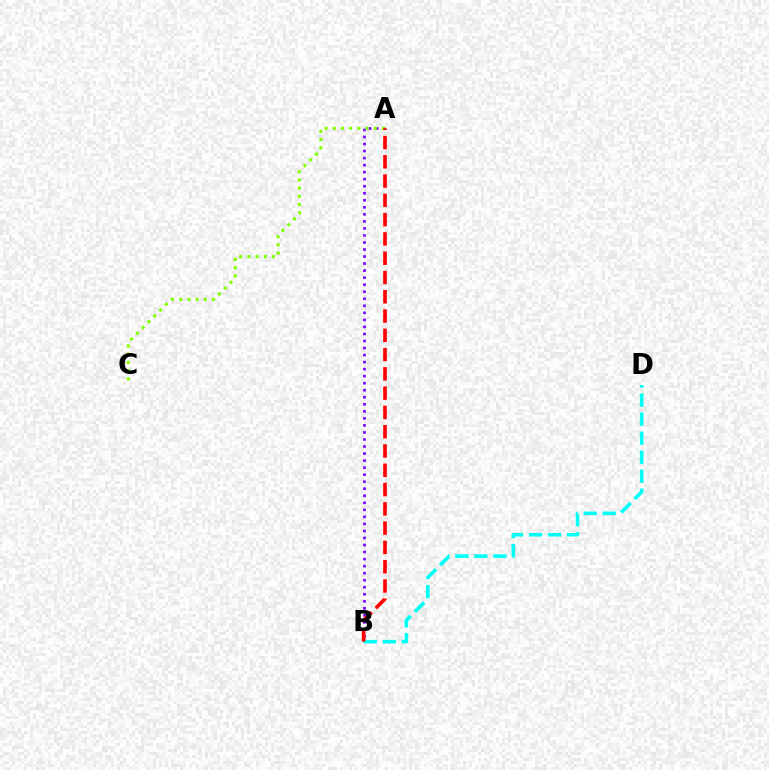{('A', 'B'): [{'color': '#7200ff', 'line_style': 'dotted', 'thickness': 1.91}, {'color': '#ff0000', 'line_style': 'dashed', 'thickness': 2.62}], ('B', 'D'): [{'color': '#00fff6', 'line_style': 'dashed', 'thickness': 2.58}], ('A', 'C'): [{'color': '#84ff00', 'line_style': 'dotted', 'thickness': 2.23}]}